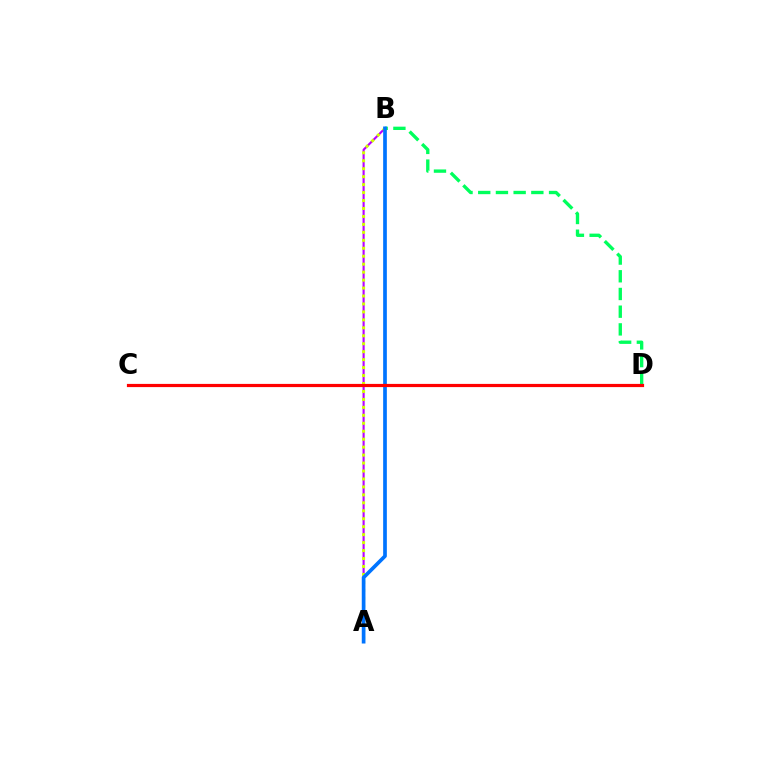{('A', 'B'): [{'color': '#b900ff', 'line_style': 'solid', 'thickness': 1.54}, {'color': '#d1ff00', 'line_style': 'dotted', 'thickness': 2.16}, {'color': '#0074ff', 'line_style': 'solid', 'thickness': 2.66}], ('B', 'D'): [{'color': '#00ff5c', 'line_style': 'dashed', 'thickness': 2.41}], ('C', 'D'): [{'color': '#ff0000', 'line_style': 'solid', 'thickness': 2.3}]}